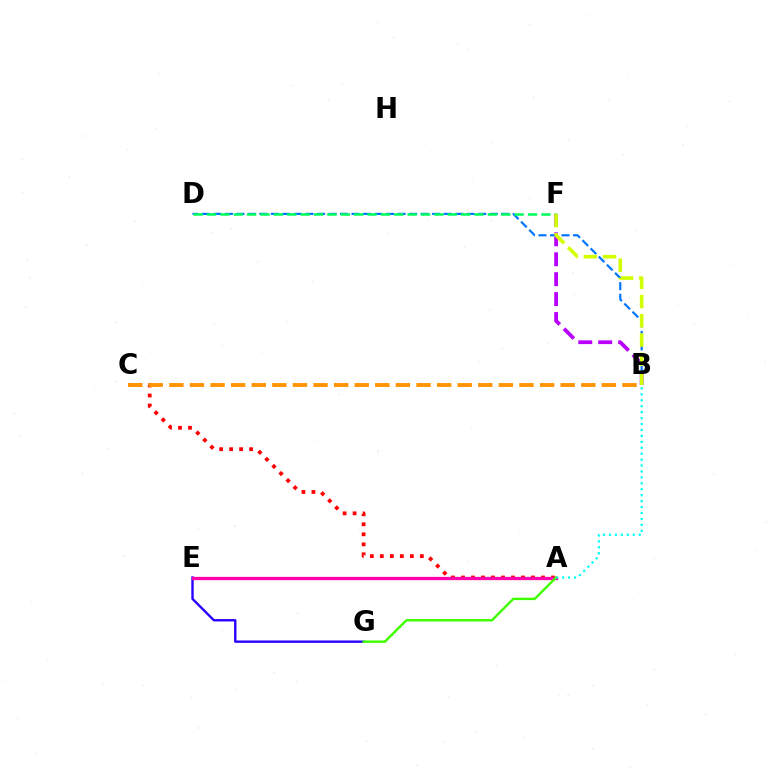{('A', 'C'): [{'color': '#ff0000', 'line_style': 'dotted', 'thickness': 2.72}], ('B', 'F'): [{'color': '#b900ff', 'line_style': 'dashed', 'thickness': 2.71}, {'color': '#d1ff00', 'line_style': 'dashed', 'thickness': 2.61}], ('B', 'D'): [{'color': '#0074ff', 'line_style': 'dashed', 'thickness': 1.56}], ('D', 'F'): [{'color': '#00ff5c', 'line_style': 'dashed', 'thickness': 1.82}], ('B', 'C'): [{'color': '#ff9400', 'line_style': 'dashed', 'thickness': 2.8}], ('E', 'G'): [{'color': '#2500ff', 'line_style': 'solid', 'thickness': 1.7}], ('A', 'E'): [{'color': '#ff00ac', 'line_style': 'solid', 'thickness': 2.36}], ('A', 'G'): [{'color': '#3dff00', 'line_style': 'solid', 'thickness': 1.73}], ('A', 'B'): [{'color': '#00fff6', 'line_style': 'dotted', 'thickness': 1.61}]}